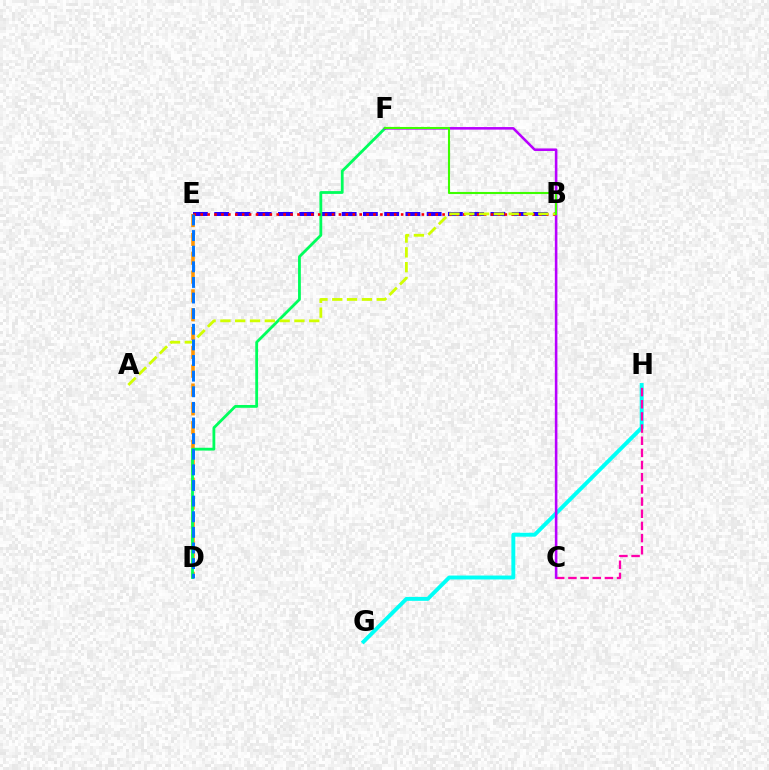{('B', 'E'): [{'color': '#2500ff', 'line_style': 'dashed', 'thickness': 2.89}, {'color': '#ff0000', 'line_style': 'dotted', 'thickness': 1.88}], ('G', 'H'): [{'color': '#00fff6', 'line_style': 'solid', 'thickness': 2.82}], ('D', 'E'): [{'color': '#ff9400', 'line_style': 'dashed', 'thickness': 2.56}, {'color': '#0074ff', 'line_style': 'dashed', 'thickness': 2.12}], ('C', 'H'): [{'color': '#ff00ac', 'line_style': 'dashed', 'thickness': 1.65}], ('D', 'F'): [{'color': '#00ff5c', 'line_style': 'solid', 'thickness': 2.01}], ('C', 'F'): [{'color': '#b900ff', 'line_style': 'solid', 'thickness': 1.85}], ('A', 'B'): [{'color': '#d1ff00', 'line_style': 'dashed', 'thickness': 2.01}], ('B', 'F'): [{'color': '#3dff00', 'line_style': 'solid', 'thickness': 1.51}]}